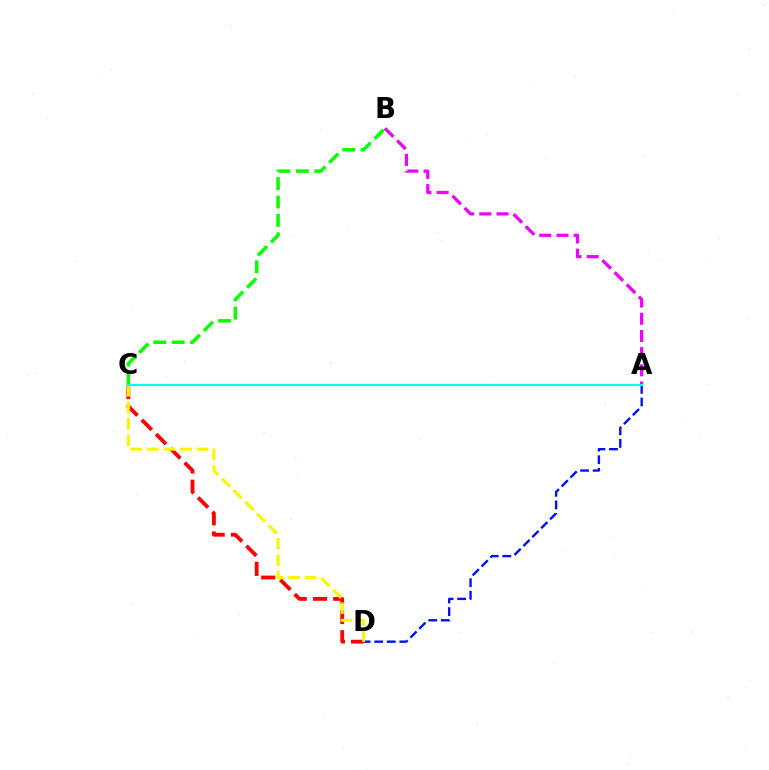{('B', 'C'): [{'color': '#08ff00', 'line_style': 'dashed', 'thickness': 2.5}], ('C', 'D'): [{'color': '#ff0000', 'line_style': 'dashed', 'thickness': 2.75}, {'color': '#fcf500', 'line_style': 'dashed', 'thickness': 2.25}], ('A', 'D'): [{'color': '#0010ff', 'line_style': 'dashed', 'thickness': 1.71}], ('A', 'B'): [{'color': '#ee00ff', 'line_style': 'dashed', 'thickness': 2.34}], ('A', 'C'): [{'color': '#00fff6', 'line_style': 'solid', 'thickness': 1.54}]}